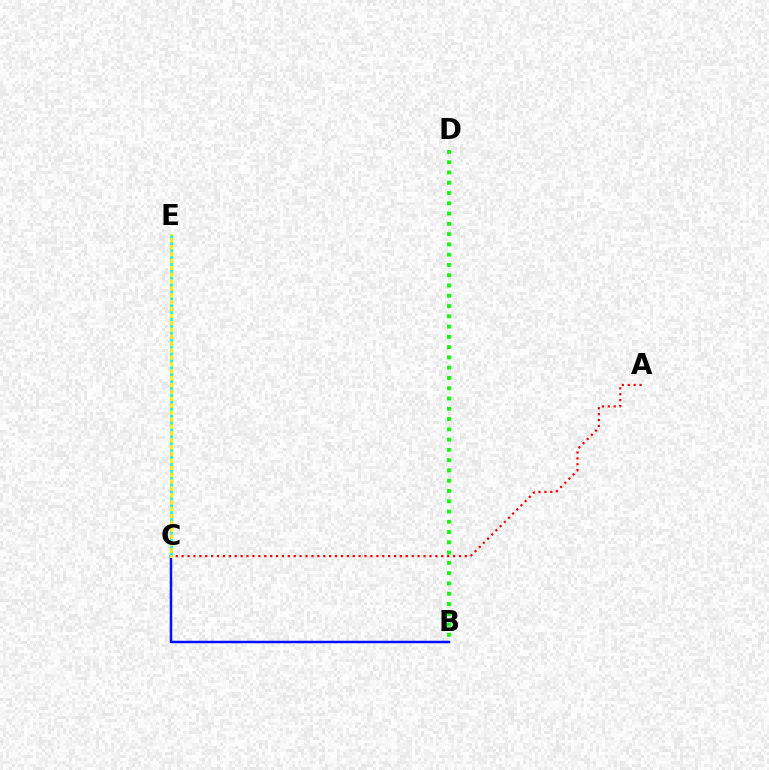{('C', 'E'): [{'color': '#ee00ff', 'line_style': 'dashed', 'thickness': 2.22}, {'color': '#fcf500', 'line_style': 'solid', 'thickness': 2.08}, {'color': '#00fff6', 'line_style': 'dotted', 'thickness': 1.87}], ('B', 'C'): [{'color': '#0010ff', 'line_style': 'solid', 'thickness': 1.79}], ('A', 'C'): [{'color': '#ff0000', 'line_style': 'dotted', 'thickness': 1.6}], ('B', 'D'): [{'color': '#08ff00', 'line_style': 'dotted', 'thickness': 2.79}]}